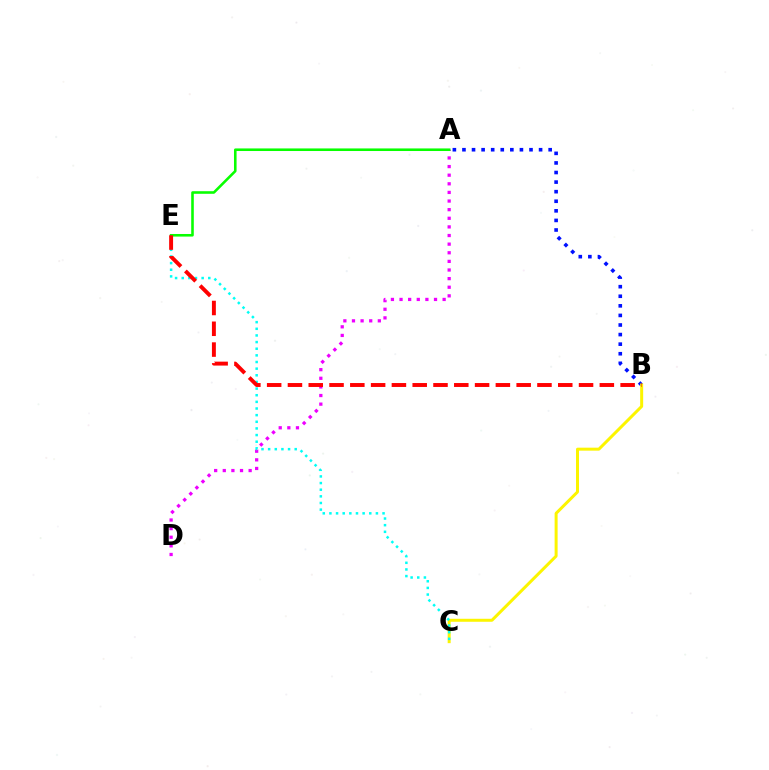{('A', 'B'): [{'color': '#0010ff', 'line_style': 'dotted', 'thickness': 2.6}], ('A', 'D'): [{'color': '#ee00ff', 'line_style': 'dotted', 'thickness': 2.34}], ('B', 'C'): [{'color': '#fcf500', 'line_style': 'solid', 'thickness': 2.15}], ('C', 'E'): [{'color': '#00fff6', 'line_style': 'dotted', 'thickness': 1.8}], ('A', 'E'): [{'color': '#08ff00', 'line_style': 'solid', 'thickness': 1.86}], ('B', 'E'): [{'color': '#ff0000', 'line_style': 'dashed', 'thickness': 2.82}]}